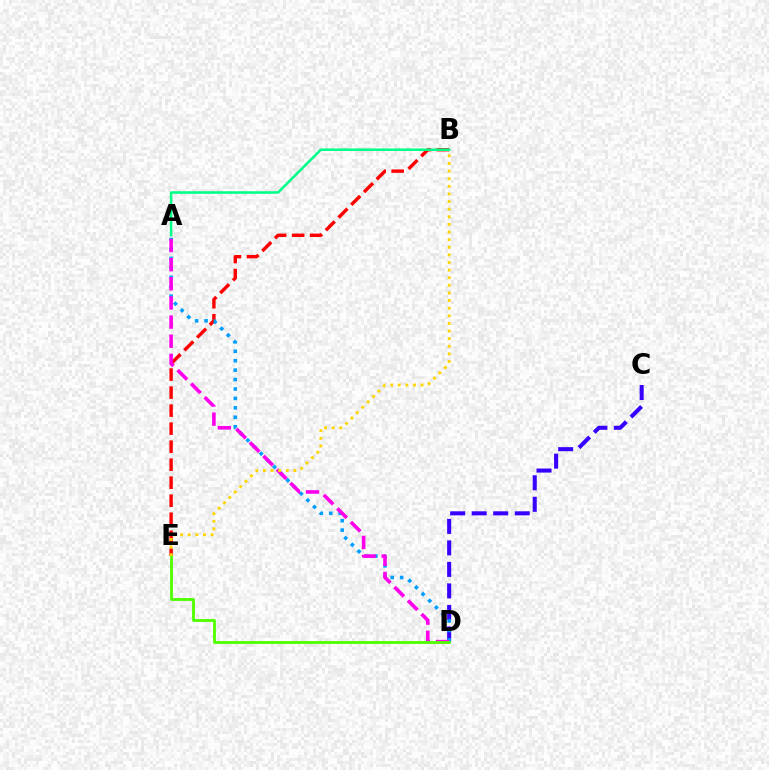{('C', 'D'): [{'color': '#3700ff', 'line_style': 'dashed', 'thickness': 2.92}], ('B', 'E'): [{'color': '#ff0000', 'line_style': 'dashed', 'thickness': 2.45}, {'color': '#ffd500', 'line_style': 'dotted', 'thickness': 2.07}], ('A', 'D'): [{'color': '#009eff', 'line_style': 'dotted', 'thickness': 2.56}, {'color': '#ff00ed', 'line_style': 'dashed', 'thickness': 2.6}], ('D', 'E'): [{'color': '#4fff00', 'line_style': 'solid', 'thickness': 2.02}], ('A', 'B'): [{'color': '#00ff86', 'line_style': 'solid', 'thickness': 1.83}]}